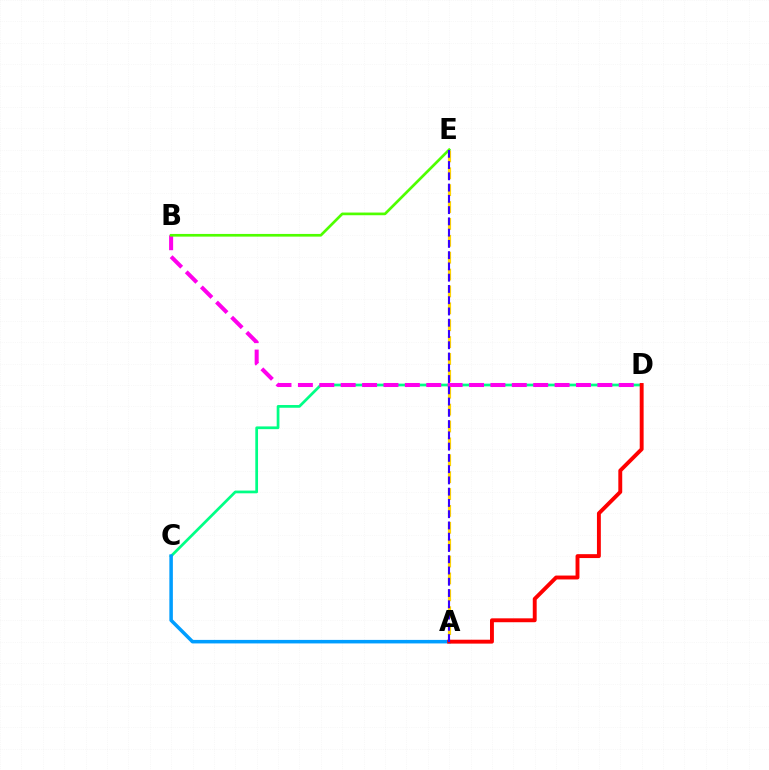{('C', 'D'): [{'color': '#00ff86', 'line_style': 'solid', 'thickness': 1.97}], ('B', 'D'): [{'color': '#ff00ed', 'line_style': 'dashed', 'thickness': 2.91}], ('A', 'E'): [{'color': '#ffd500', 'line_style': 'dashed', 'thickness': 2.29}, {'color': '#3700ff', 'line_style': 'dashed', 'thickness': 1.53}], ('A', 'C'): [{'color': '#009eff', 'line_style': 'solid', 'thickness': 2.53}], ('A', 'D'): [{'color': '#ff0000', 'line_style': 'solid', 'thickness': 2.81}], ('B', 'E'): [{'color': '#4fff00', 'line_style': 'solid', 'thickness': 1.93}]}